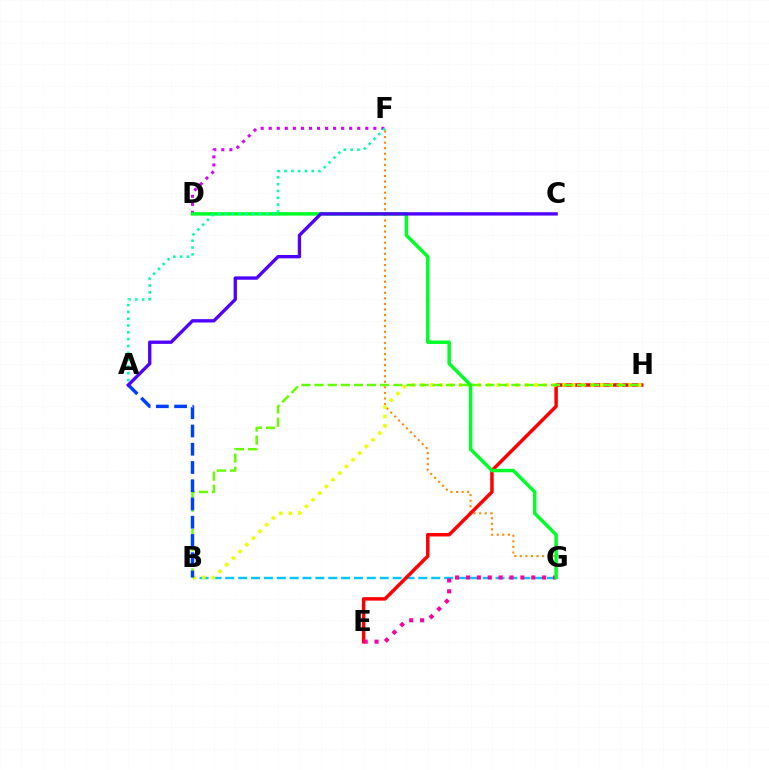{('D', 'F'): [{'color': '#d600ff', 'line_style': 'dotted', 'thickness': 2.19}], ('B', 'G'): [{'color': '#00c7ff', 'line_style': 'dashed', 'thickness': 1.75}], ('F', 'G'): [{'color': '#ff8800', 'line_style': 'dotted', 'thickness': 1.51}], ('E', 'H'): [{'color': '#ff0000', 'line_style': 'solid', 'thickness': 2.5}], ('B', 'H'): [{'color': '#eeff00', 'line_style': 'dotted', 'thickness': 2.56}, {'color': '#66ff00', 'line_style': 'dashed', 'thickness': 1.78}], ('A', 'B'): [{'color': '#003fff', 'line_style': 'dashed', 'thickness': 2.48}], ('E', 'G'): [{'color': '#ff00a0', 'line_style': 'dotted', 'thickness': 2.96}], ('D', 'G'): [{'color': '#00ff27', 'line_style': 'solid', 'thickness': 2.5}], ('A', 'C'): [{'color': '#4f00ff', 'line_style': 'solid', 'thickness': 2.4}], ('A', 'F'): [{'color': '#00ffaf', 'line_style': 'dotted', 'thickness': 1.85}]}